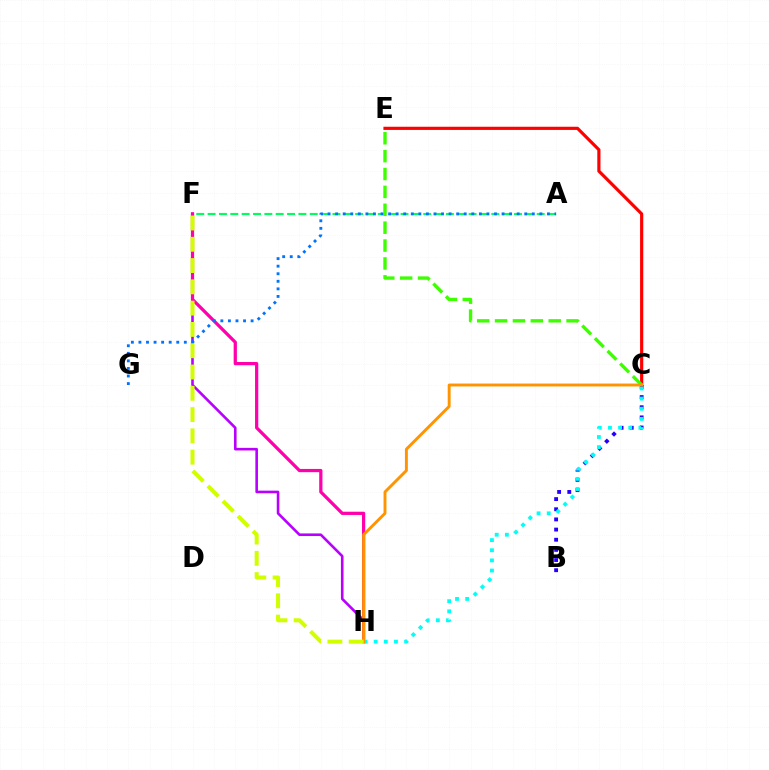{('A', 'F'): [{'color': '#00ff5c', 'line_style': 'dashed', 'thickness': 1.54}], ('F', 'H'): [{'color': '#b900ff', 'line_style': 'solid', 'thickness': 1.88}, {'color': '#ff00ac', 'line_style': 'solid', 'thickness': 2.33}, {'color': '#d1ff00', 'line_style': 'dashed', 'thickness': 2.89}], ('C', 'E'): [{'color': '#ff0000', 'line_style': 'solid', 'thickness': 2.28}, {'color': '#3dff00', 'line_style': 'dashed', 'thickness': 2.43}], ('B', 'C'): [{'color': '#2500ff', 'line_style': 'dotted', 'thickness': 2.76}], ('A', 'G'): [{'color': '#0074ff', 'line_style': 'dotted', 'thickness': 2.06}], ('C', 'H'): [{'color': '#00fff6', 'line_style': 'dotted', 'thickness': 2.76}, {'color': '#ff9400', 'line_style': 'solid', 'thickness': 2.09}]}